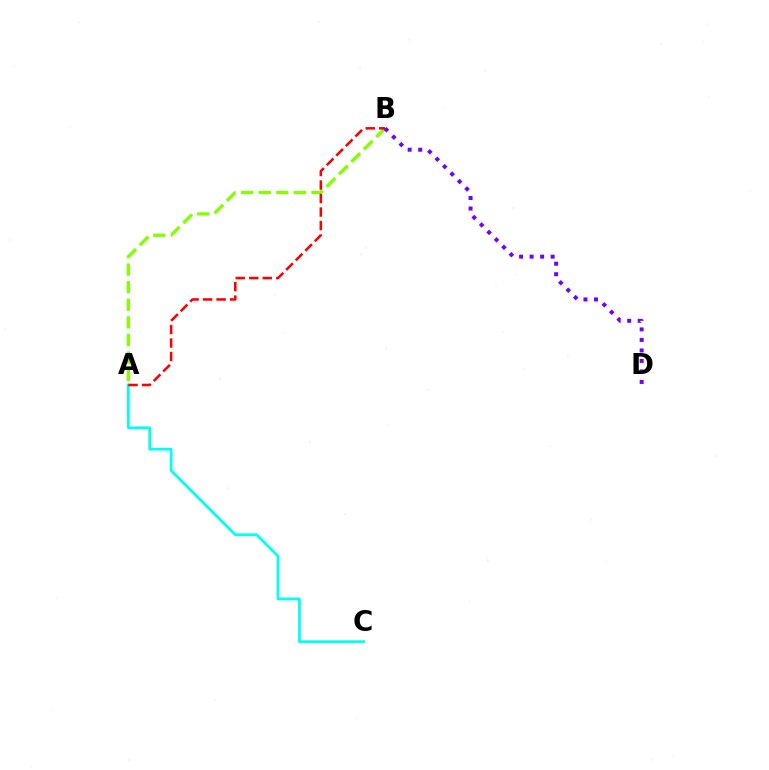{('A', 'C'): [{'color': '#00fff6', 'line_style': 'solid', 'thickness': 1.98}], ('A', 'B'): [{'color': '#84ff00', 'line_style': 'dashed', 'thickness': 2.39}, {'color': '#ff0000', 'line_style': 'dashed', 'thickness': 1.83}], ('B', 'D'): [{'color': '#7200ff', 'line_style': 'dotted', 'thickness': 2.86}]}